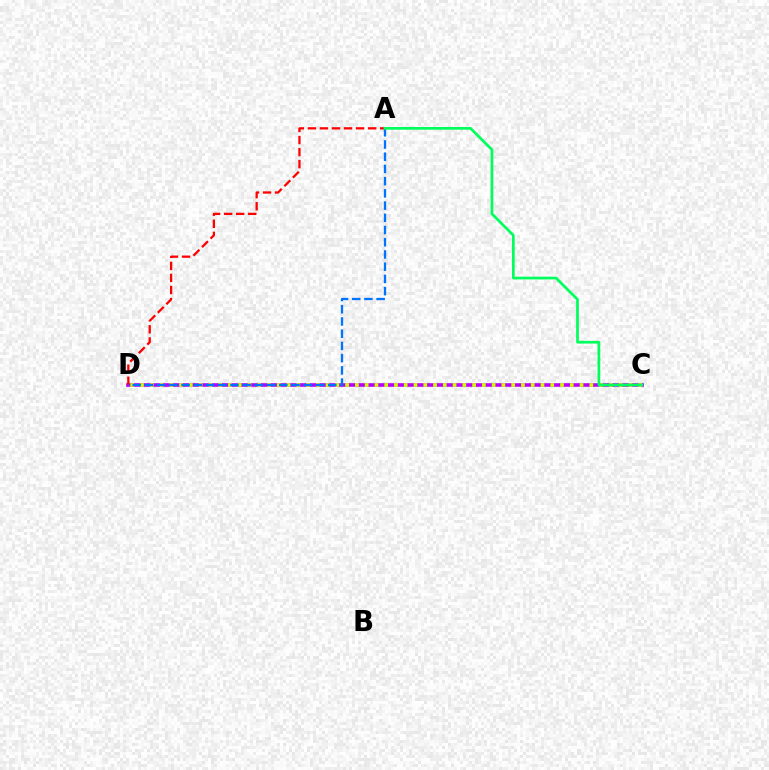{('C', 'D'): [{'color': '#b900ff', 'line_style': 'solid', 'thickness': 2.6}, {'color': '#d1ff00', 'line_style': 'dotted', 'thickness': 2.65}], ('A', 'D'): [{'color': '#ff0000', 'line_style': 'dashed', 'thickness': 1.64}, {'color': '#0074ff', 'line_style': 'dashed', 'thickness': 1.66}], ('A', 'C'): [{'color': '#00ff5c', 'line_style': 'solid', 'thickness': 1.96}]}